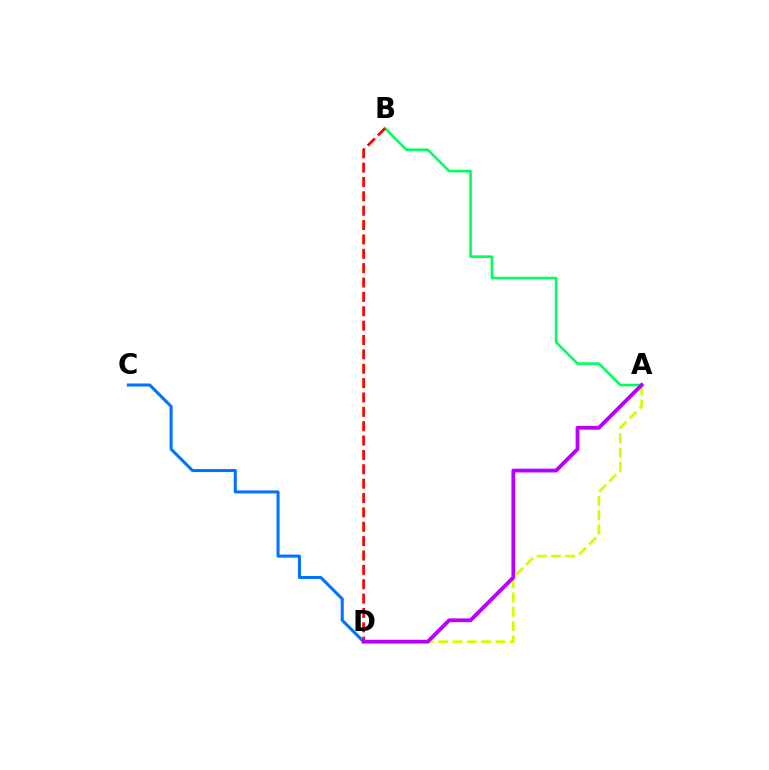{('A', 'B'): [{'color': '#00ff5c', 'line_style': 'solid', 'thickness': 1.88}], ('B', 'D'): [{'color': '#ff0000', 'line_style': 'dashed', 'thickness': 1.95}], ('C', 'D'): [{'color': '#0074ff', 'line_style': 'solid', 'thickness': 2.19}], ('A', 'D'): [{'color': '#d1ff00', 'line_style': 'dashed', 'thickness': 1.94}, {'color': '#b900ff', 'line_style': 'solid', 'thickness': 2.73}]}